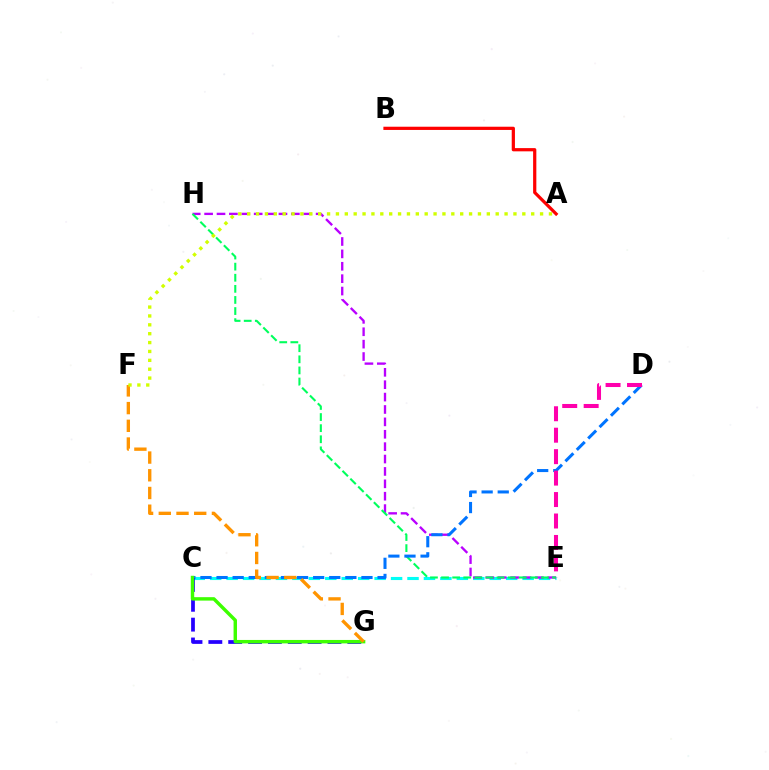{('C', 'E'): [{'color': '#00fff6', 'line_style': 'dashed', 'thickness': 2.23}], ('E', 'H'): [{'color': '#b900ff', 'line_style': 'dashed', 'thickness': 1.68}, {'color': '#00ff5c', 'line_style': 'dashed', 'thickness': 1.51}], ('C', 'D'): [{'color': '#0074ff', 'line_style': 'dashed', 'thickness': 2.19}], ('D', 'E'): [{'color': '#ff00ac', 'line_style': 'dashed', 'thickness': 2.91}], ('C', 'G'): [{'color': '#2500ff', 'line_style': 'dashed', 'thickness': 2.7}, {'color': '#3dff00', 'line_style': 'solid', 'thickness': 2.47}], ('F', 'G'): [{'color': '#ff9400', 'line_style': 'dashed', 'thickness': 2.41}], ('A', 'B'): [{'color': '#ff0000', 'line_style': 'solid', 'thickness': 2.32}], ('A', 'F'): [{'color': '#d1ff00', 'line_style': 'dotted', 'thickness': 2.41}]}